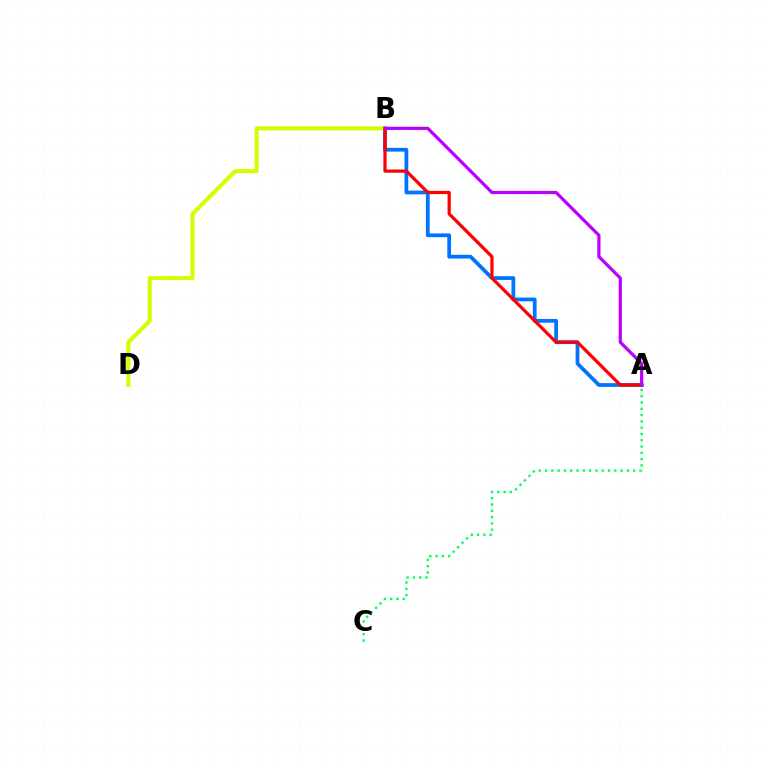{('A', 'B'): [{'color': '#0074ff', 'line_style': 'solid', 'thickness': 2.71}, {'color': '#ff0000', 'line_style': 'solid', 'thickness': 2.31}, {'color': '#b900ff', 'line_style': 'solid', 'thickness': 2.31}], ('B', 'D'): [{'color': '#d1ff00', 'line_style': 'solid', 'thickness': 2.94}], ('A', 'C'): [{'color': '#00ff5c', 'line_style': 'dotted', 'thickness': 1.71}]}